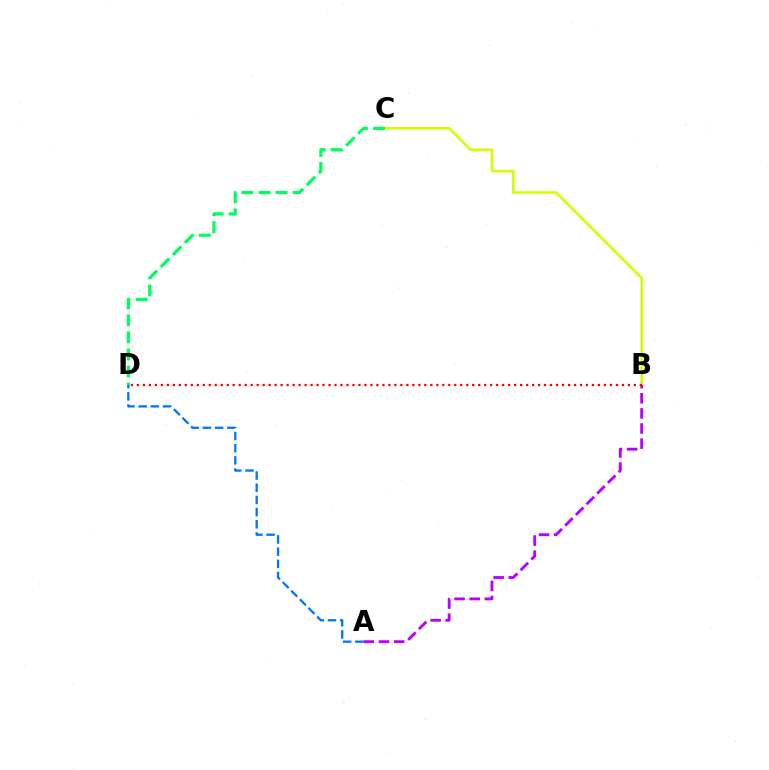{('A', 'D'): [{'color': '#0074ff', 'line_style': 'dashed', 'thickness': 1.66}], ('B', 'C'): [{'color': '#d1ff00', 'line_style': 'solid', 'thickness': 1.87}], ('A', 'B'): [{'color': '#b900ff', 'line_style': 'dashed', 'thickness': 2.05}], ('B', 'D'): [{'color': '#ff0000', 'line_style': 'dotted', 'thickness': 1.63}], ('C', 'D'): [{'color': '#00ff5c', 'line_style': 'dashed', 'thickness': 2.32}]}